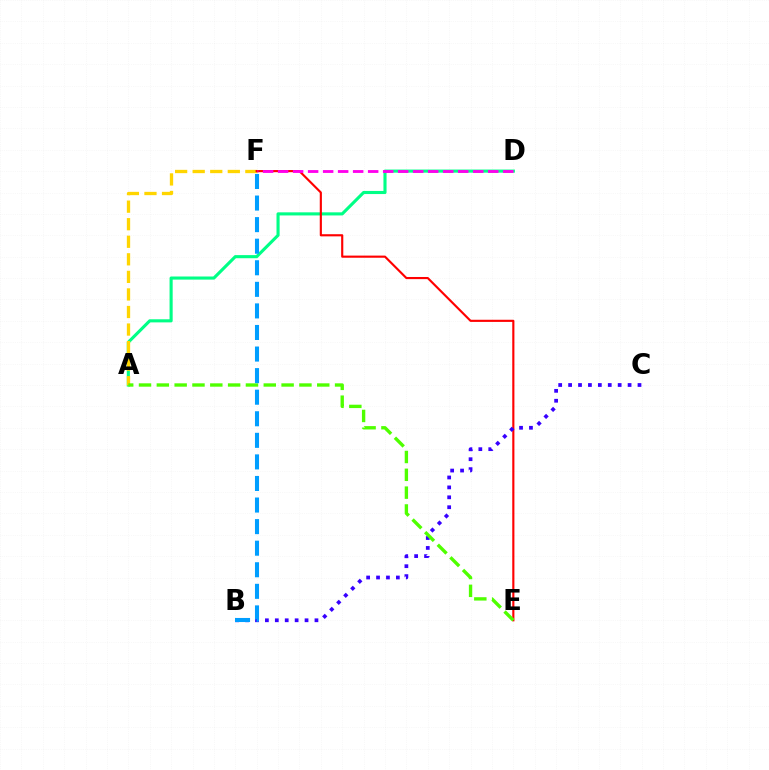{('A', 'D'): [{'color': '#00ff86', 'line_style': 'solid', 'thickness': 2.24}], ('A', 'F'): [{'color': '#ffd500', 'line_style': 'dashed', 'thickness': 2.39}], ('E', 'F'): [{'color': '#ff0000', 'line_style': 'solid', 'thickness': 1.54}], ('B', 'C'): [{'color': '#3700ff', 'line_style': 'dotted', 'thickness': 2.69}], ('D', 'F'): [{'color': '#ff00ed', 'line_style': 'dashed', 'thickness': 2.04}], ('A', 'E'): [{'color': '#4fff00', 'line_style': 'dashed', 'thickness': 2.42}], ('B', 'F'): [{'color': '#009eff', 'line_style': 'dashed', 'thickness': 2.93}]}